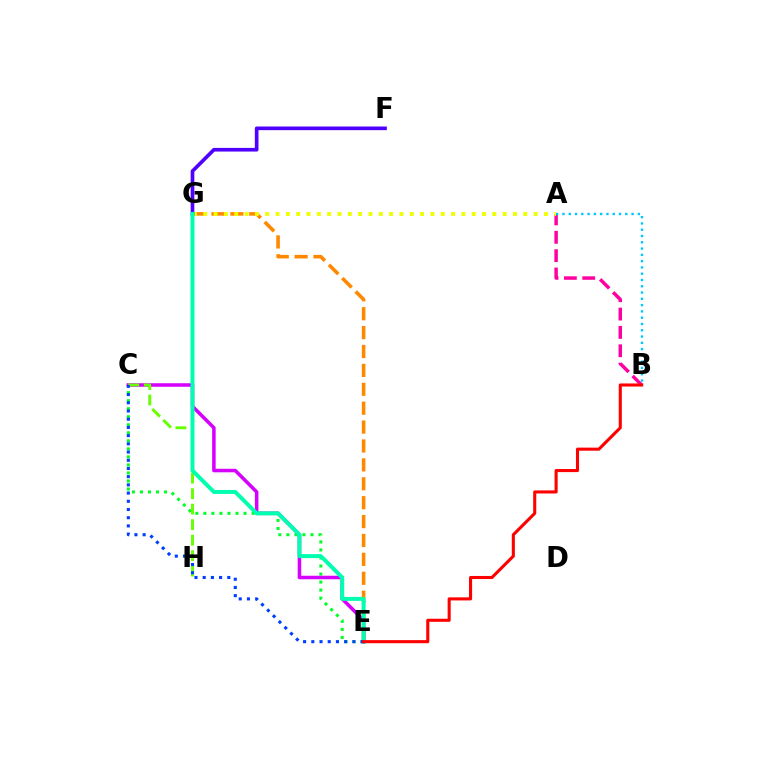{('C', 'E'): [{'color': '#00ff27', 'line_style': 'dotted', 'thickness': 2.18}, {'color': '#d600ff', 'line_style': 'solid', 'thickness': 2.54}, {'color': '#003fff', 'line_style': 'dotted', 'thickness': 2.23}], ('E', 'G'): [{'color': '#ff8800', 'line_style': 'dashed', 'thickness': 2.57}, {'color': '#00ffaf', 'line_style': 'solid', 'thickness': 2.86}], ('C', 'H'): [{'color': '#66ff00', 'line_style': 'dashed', 'thickness': 2.1}], ('A', 'B'): [{'color': '#ff00a0', 'line_style': 'dashed', 'thickness': 2.49}, {'color': '#00c7ff', 'line_style': 'dotted', 'thickness': 1.71}], ('A', 'G'): [{'color': '#eeff00', 'line_style': 'dotted', 'thickness': 2.81}], ('F', 'G'): [{'color': '#4f00ff', 'line_style': 'solid', 'thickness': 2.63}], ('B', 'E'): [{'color': '#ff0000', 'line_style': 'solid', 'thickness': 2.22}]}